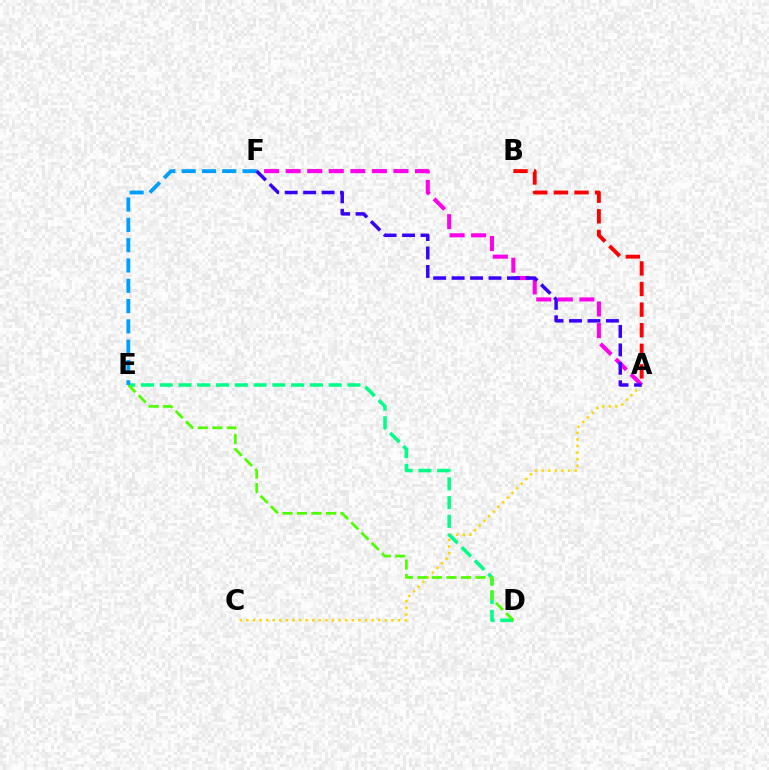{('A', 'F'): [{'color': '#ff00ed', 'line_style': 'dashed', 'thickness': 2.93}, {'color': '#3700ff', 'line_style': 'dashed', 'thickness': 2.51}], ('A', 'C'): [{'color': '#ffd500', 'line_style': 'dotted', 'thickness': 1.79}], ('D', 'E'): [{'color': '#00ff86', 'line_style': 'dashed', 'thickness': 2.55}, {'color': '#4fff00', 'line_style': 'dashed', 'thickness': 1.97}], ('E', 'F'): [{'color': '#009eff', 'line_style': 'dashed', 'thickness': 2.76}], ('A', 'B'): [{'color': '#ff0000', 'line_style': 'dashed', 'thickness': 2.8}]}